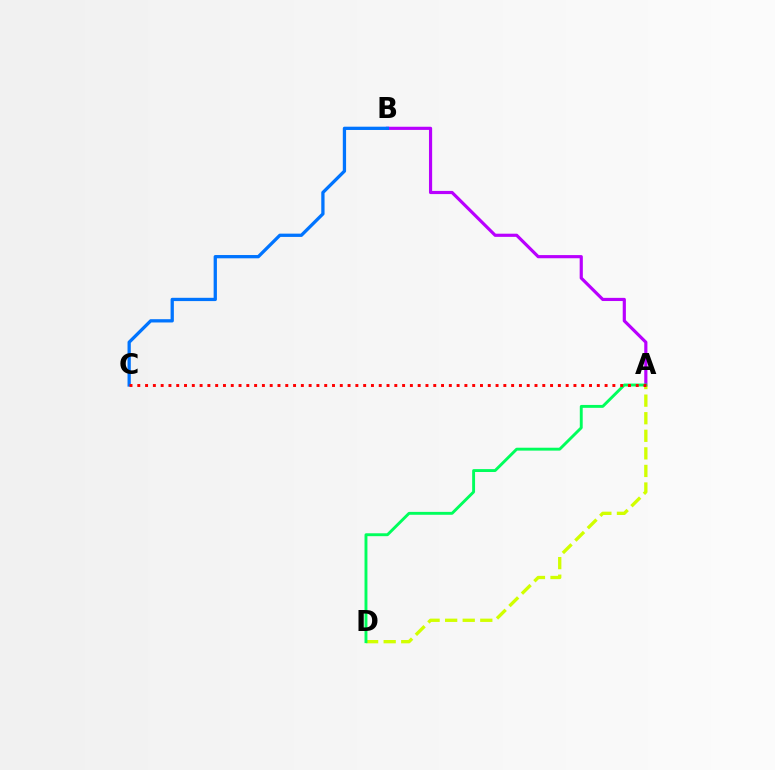{('A', 'B'): [{'color': '#b900ff', 'line_style': 'solid', 'thickness': 2.28}], ('B', 'C'): [{'color': '#0074ff', 'line_style': 'solid', 'thickness': 2.36}], ('A', 'D'): [{'color': '#d1ff00', 'line_style': 'dashed', 'thickness': 2.39}, {'color': '#00ff5c', 'line_style': 'solid', 'thickness': 2.09}], ('A', 'C'): [{'color': '#ff0000', 'line_style': 'dotted', 'thickness': 2.12}]}